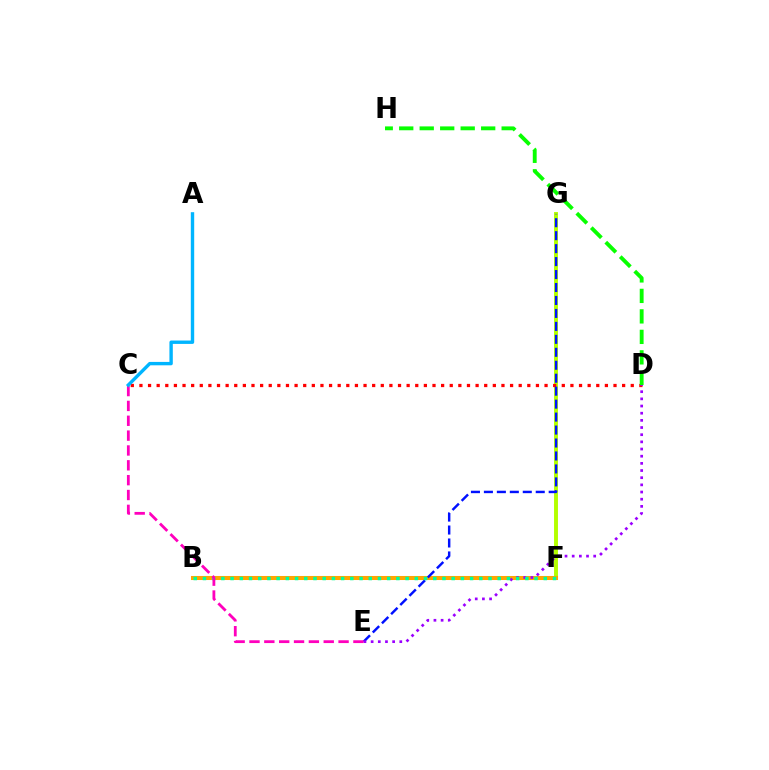{('F', 'G'): [{'color': '#b3ff00', 'line_style': 'solid', 'thickness': 2.82}], ('B', 'F'): [{'color': '#ffa500', 'line_style': 'solid', 'thickness': 2.92}, {'color': '#00ff9d', 'line_style': 'dotted', 'thickness': 2.5}], ('C', 'D'): [{'color': '#ff0000', 'line_style': 'dotted', 'thickness': 2.34}], ('E', 'G'): [{'color': '#0010ff', 'line_style': 'dashed', 'thickness': 1.76}], ('D', 'E'): [{'color': '#9b00ff', 'line_style': 'dotted', 'thickness': 1.95}], ('C', 'E'): [{'color': '#ff00bd', 'line_style': 'dashed', 'thickness': 2.02}], ('A', 'C'): [{'color': '#00b5ff', 'line_style': 'solid', 'thickness': 2.44}], ('D', 'H'): [{'color': '#08ff00', 'line_style': 'dashed', 'thickness': 2.78}]}